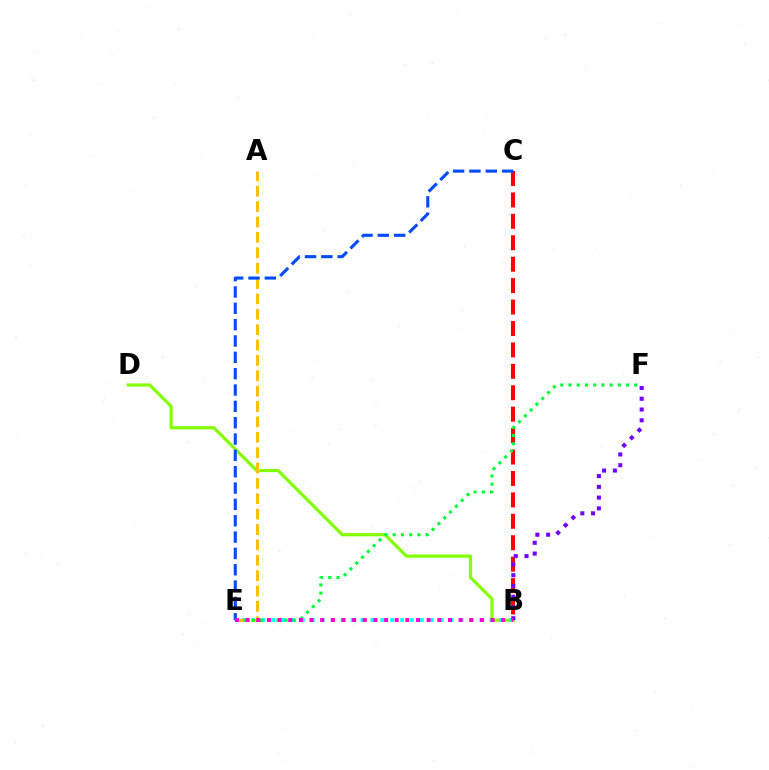{('B', 'C'): [{'color': '#ff0000', 'line_style': 'dashed', 'thickness': 2.91}], ('B', 'D'): [{'color': '#84ff00', 'line_style': 'solid', 'thickness': 2.3}], ('B', 'E'): [{'color': '#00fff6', 'line_style': 'dotted', 'thickness': 2.69}, {'color': '#ff00cf', 'line_style': 'dotted', 'thickness': 2.89}], ('B', 'F'): [{'color': '#7200ff', 'line_style': 'dotted', 'thickness': 2.92}], ('A', 'E'): [{'color': '#ffbd00', 'line_style': 'dashed', 'thickness': 2.09}], ('E', 'F'): [{'color': '#00ff39', 'line_style': 'dotted', 'thickness': 2.23}], ('C', 'E'): [{'color': '#004bff', 'line_style': 'dashed', 'thickness': 2.22}]}